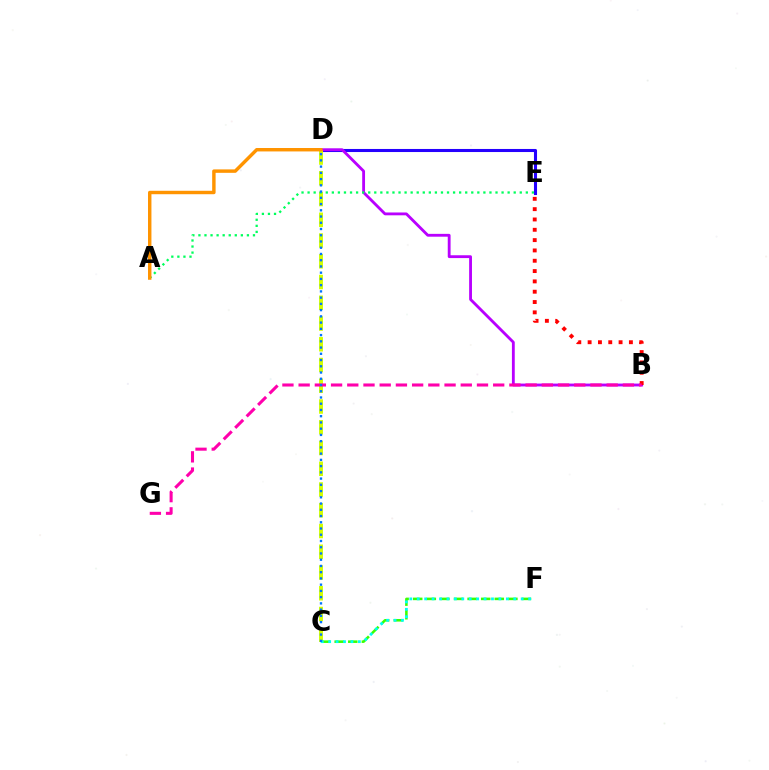{('D', 'E'): [{'color': '#2500ff', 'line_style': 'solid', 'thickness': 2.21}], ('B', 'D'): [{'color': '#b900ff', 'line_style': 'solid', 'thickness': 2.04}], ('C', 'D'): [{'color': '#d1ff00', 'line_style': 'dashed', 'thickness': 2.82}, {'color': '#0074ff', 'line_style': 'dotted', 'thickness': 1.7}], ('B', 'E'): [{'color': '#ff0000', 'line_style': 'dotted', 'thickness': 2.8}], ('B', 'G'): [{'color': '#ff00ac', 'line_style': 'dashed', 'thickness': 2.2}], ('C', 'F'): [{'color': '#3dff00', 'line_style': 'dashed', 'thickness': 1.85}, {'color': '#00fff6', 'line_style': 'dotted', 'thickness': 2.02}], ('A', 'E'): [{'color': '#00ff5c', 'line_style': 'dotted', 'thickness': 1.65}], ('A', 'D'): [{'color': '#ff9400', 'line_style': 'solid', 'thickness': 2.47}]}